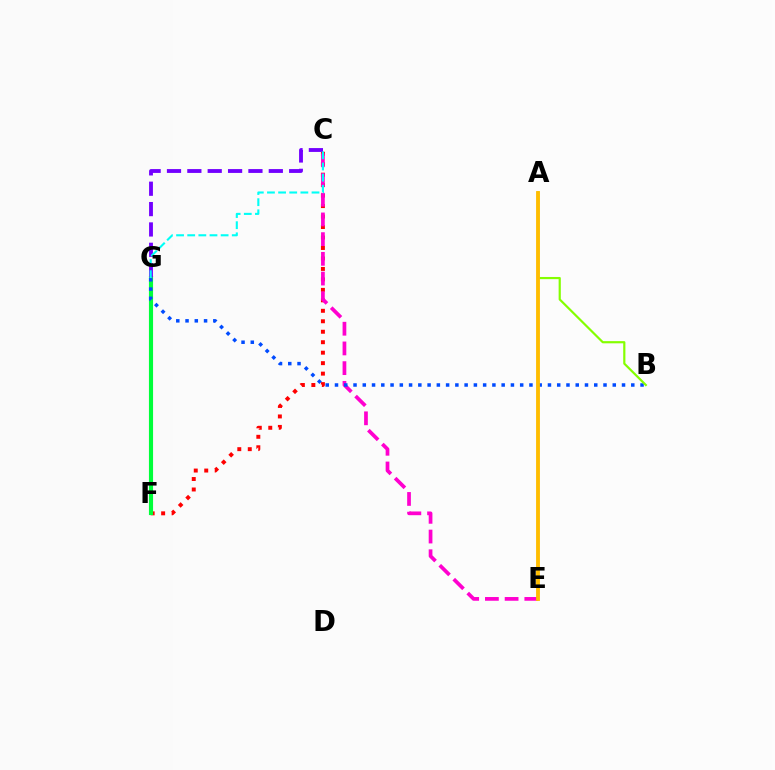{('C', 'F'): [{'color': '#ff0000', 'line_style': 'dotted', 'thickness': 2.84}], ('F', 'G'): [{'color': '#00ff39', 'line_style': 'solid', 'thickness': 2.98}], ('C', 'E'): [{'color': '#ff00cf', 'line_style': 'dashed', 'thickness': 2.68}], ('C', 'G'): [{'color': '#7200ff', 'line_style': 'dashed', 'thickness': 2.77}, {'color': '#00fff6', 'line_style': 'dashed', 'thickness': 1.51}], ('B', 'G'): [{'color': '#004bff', 'line_style': 'dotted', 'thickness': 2.52}], ('A', 'B'): [{'color': '#84ff00', 'line_style': 'solid', 'thickness': 1.57}], ('A', 'E'): [{'color': '#ffbd00', 'line_style': 'solid', 'thickness': 2.77}]}